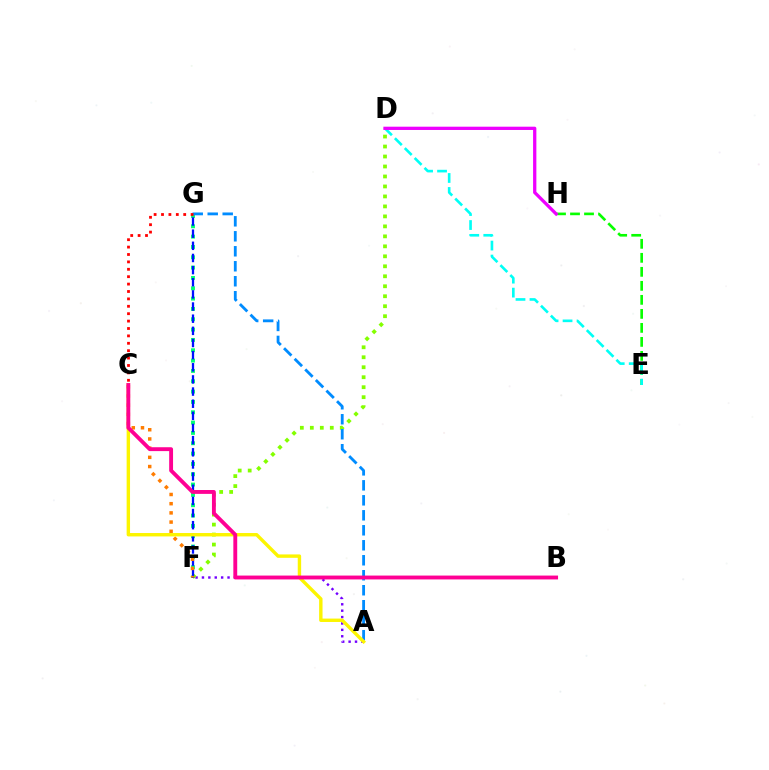{('F', 'G'): [{'color': '#00ff74', 'line_style': 'dotted', 'thickness': 2.81}, {'color': '#0010ff', 'line_style': 'dashed', 'thickness': 1.65}], ('A', 'F'): [{'color': '#7200ff', 'line_style': 'dotted', 'thickness': 1.74}], ('E', 'H'): [{'color': '#08ff00', 'line_style': 'dashed', 'thickness': 1.9}], ('D', 'F'): [{'color': '#84ff00', 'line_style': 'dotted', 'thickness': 2.71}], ('D', 'E'): [{'color': '#00fff6', 'line_style': 'dashed', 'thickness': 1.9}], ('A', 'G'): [{'color': '#008cff', 'line_style': 'dashed', 'thickness': 2.04}], ('C', 'F'): [{'color': '#ff7c00', 'line_style': 'dotted', 'thickness': 2.5}], ('A', 'C'): [{'color': '#fcf500', 'line_style': 'solid', 'thickness': 2.44}], ('D', 'H'): [{'color': '#ee00ff', 'line_style': 'solid', 'thickness': 2.36}], ('B', 'C'): [{'color': '#ff0094', 'line_style': 'solid', 'thickness': 2.79}], ('C', 'G'): [{'color': '#ff0000', 'line_style': 'dotted', 'thickness': 2.01}]}